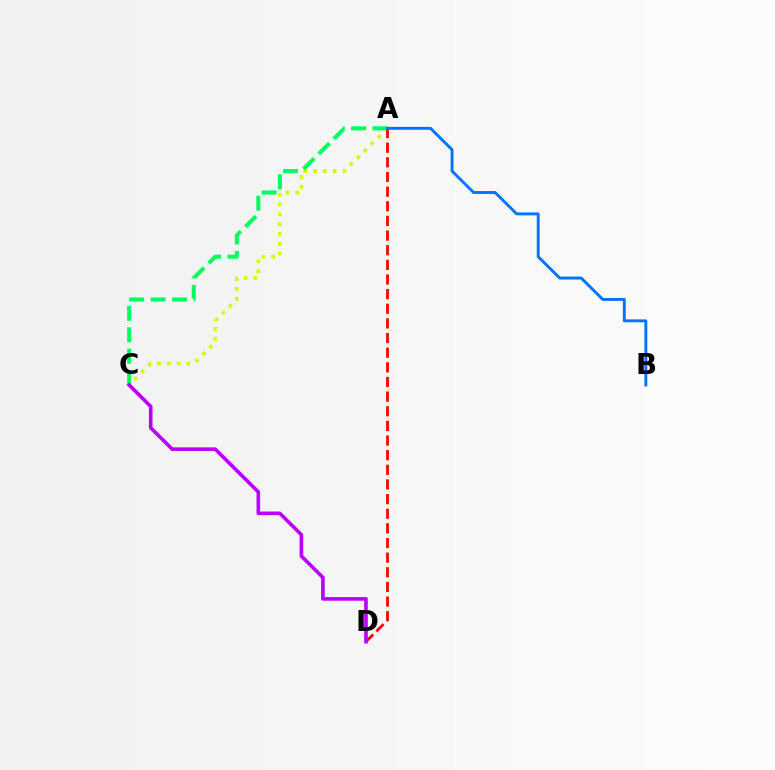{('A', 'C'): [{'color': '#d1ff00', 'line_style': 'dotted', 'thickness': 2.66}, {'color': '#00ff5c', 'line_style': 'dashed', 'thickness': 2.91}], ('A', 'D'): [{'color': '#ff0000', 'line_style': 'dashed', 'thickness': 1.99}], ('C', 'D'): [{'color': '#b900ff', 'line_style': 'solid', 'thickness': 2.6}], ('A', 'B'): [{'color': '#0074ff', 'line_style': 'solid', 'thickness': 2.1}]}